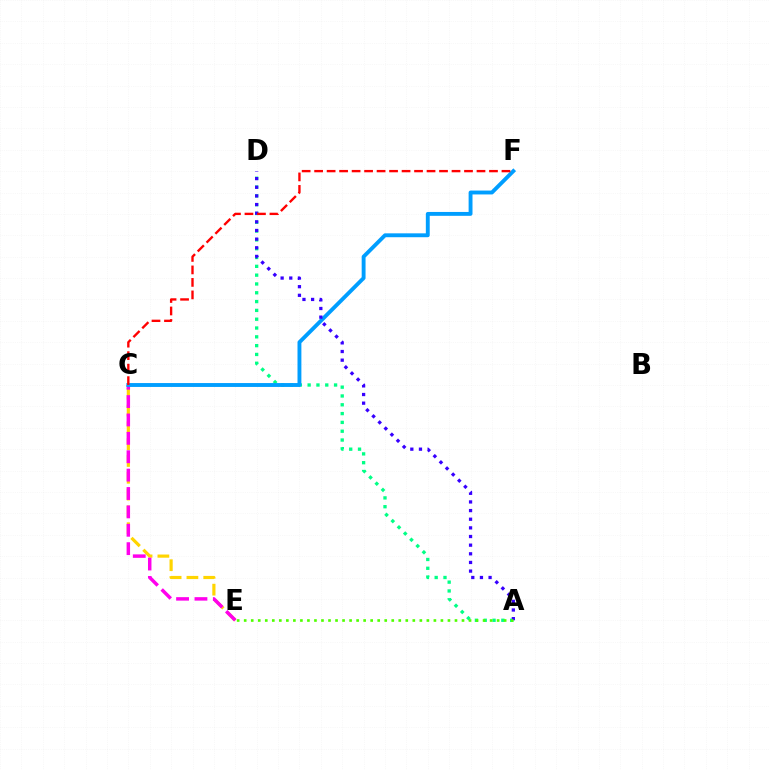{('C', 'E'): [{'color': '#ffd500', 'line_style': 'dashed', 'thickness': 2.28}, {'color': '#ff00ed', 'line_style': 'dashed', 'thickness': 2.5}], ('A', 'D'): [{'color': '#00ff86', 'line_style': 'dotted', 'thickness': 2.39}, {'color': '#3700ff', 'line_style': 'dotted', 'thickness': 2.35}], ('C', 'F'): [{'color': '#009eff', 'line_style': 'solid', 'thickness': 2.79}, {'color': '#ff0000', 'line_style': 'dashed', 'thickness': 1.7}], ('A', 'E'): [{'color': '#4fff00', 'line_style': 'dotted', 'thickness': 1.91}]}